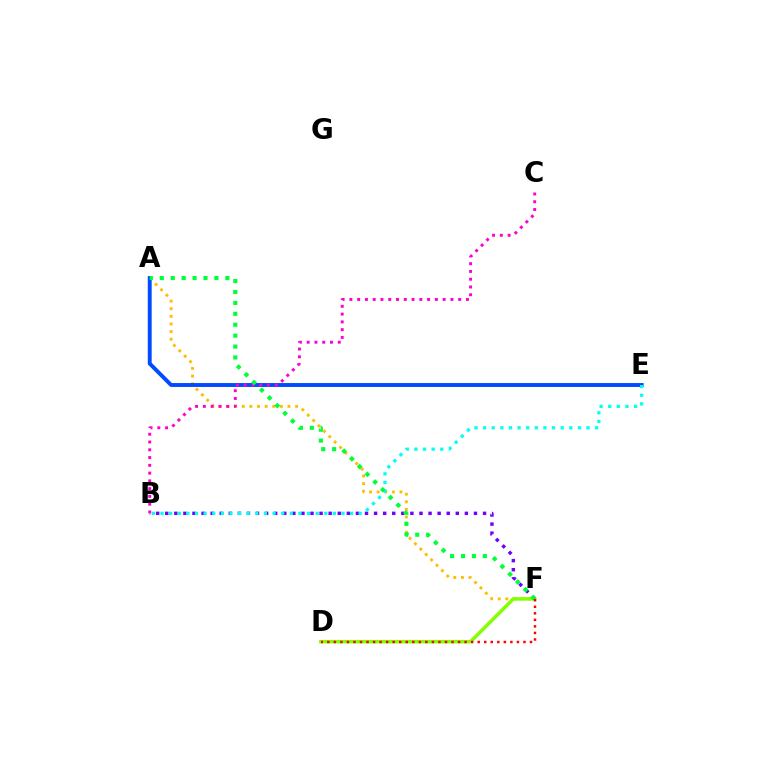{('A', 'F'): [{'color': '#ffbd00', 'line_style': 'dotted', 'thickness': 2.07}, {'color': '#00ff39', 'line_style': 'dotted', 'thickness': 2.97}], ('A', 'E'): [{'color': '#004bff', 'line_style': 'solid', 'thickness': 2.81}], ('D', 'F'): [{'color': '#84ff00', 'line_style': 'solid', 'thickness': 2.51}, {'color': '#ff0000', 'line_style': 'dotted', 'thickness': 1.78}], ('B', 'F'): [{'color': '#7200ff', 'line_style': 'dotted', 'thickness': 2.47}], ('B', 'C'): [{'color': '#ff00cf', 'line_style': 'dotted', 'thickness': 2.11}], ('B', 'E'): [{'color': '#00fff6', 'line_style': 'dotted', 'thickness': 2.34}]}